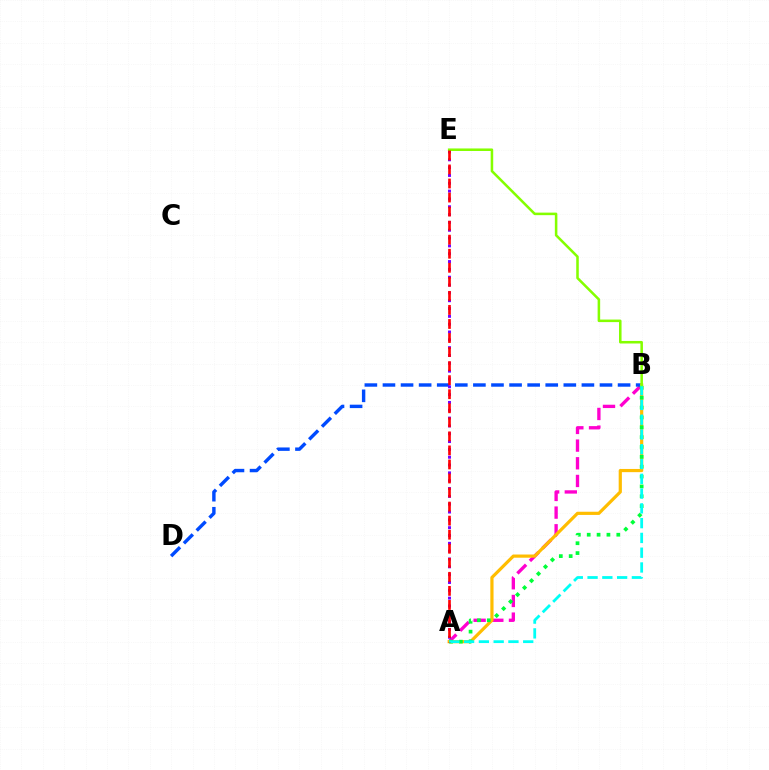{('A', 'B'): [{'color': '#ff00cf', 'line_style': 'dashed', 'thickness': 2.4}, {'color': '#ffbd00', 'line_style': 'solid', 'thickness': 2.3}, {'color': '#00ff39', 'line_style': 'dotted', 'thickness': 2.68}, {'color': '#00fff6', 'line_style': 'dashed', 'thickness': 2.01}], ('B', 'D'): [{'color': '#004bff', 'line_style': 'dashed', 'thickness': 2.46}], ('A', 'E'): [{'color': '#7200ff', 'line_style': 'dotted', 'thickness': 2.13}, {'color': '#ff0000', 'line_style': 'dashed', 'thickness': 1.91}], ('B', 'E'): [{'color': '#84ff00', 'line_style': 'solid', 'thickness': 1.83}]}